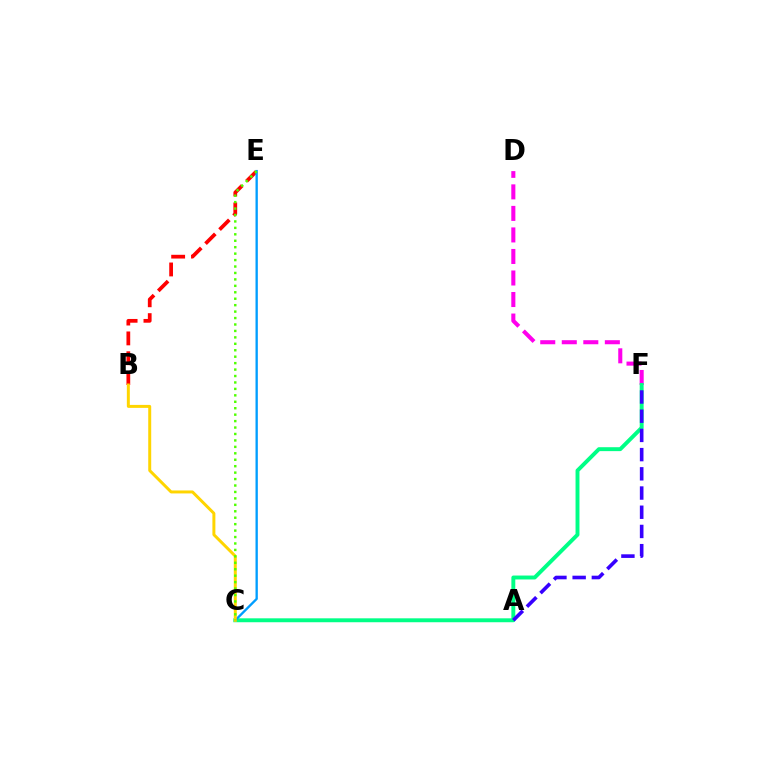{('B', 'E'): [{'color': '#ff0000', 'line_style': 'dashed', 'thickness': 2.69}], ('D', 'F'): [{'color': '#ff00ed', 'line_style': 'dashed', 'thickness': 2.92}], ('C', 'F'): [{'color': '#00ff86', 'line_style': 'solid', 'thickness': 2.82}], ('C', 'E'): [{'color': '#009eff', 'line_style': 'solid', 'thickness': 1.69}, {'color': '#4fff00', 'line_style': 'dotted', 'thickness': 1.75}], ('A', 'F'): [{'color': '#3700ff', 'line_style': 'dashed', 'thickness': 2.61}], ('B', 'C'): [{'color': '#ffd500', 'line_style': 'solid', 'thickness': 2.14}]}